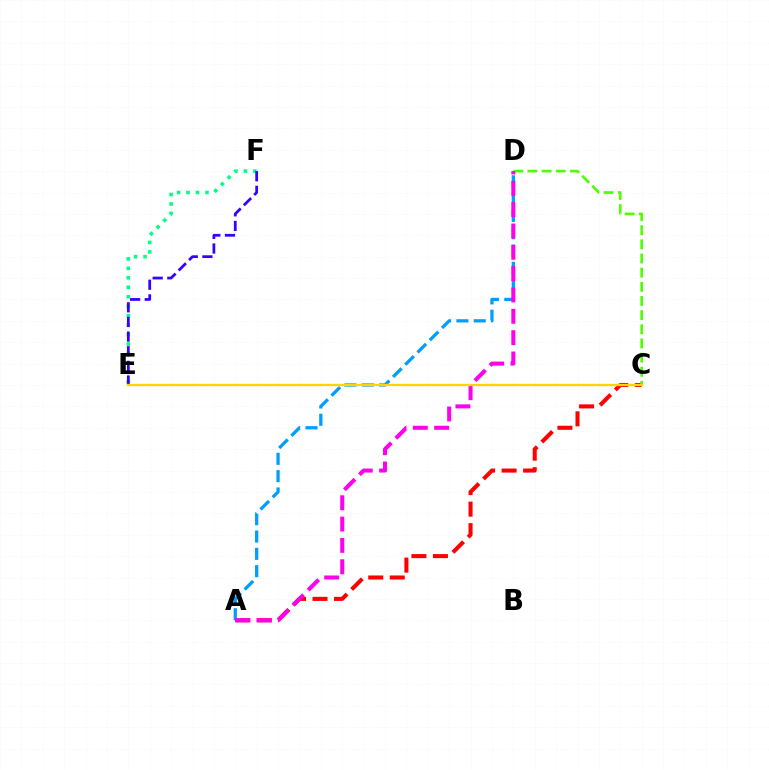{('A', 'C'): [{'color': '#ff0000', 'line_style': 'dashed', 'thickness': 2.92}], ('C', 'D'): [{'color': '#4fff00', 'line_style': 'dashed', 'thickness': 1.92}], ('E', 'F'): [{'color': '#00ff86', 'line_style': 'dotted', 'thickness': 2.57}, {'color': '#3700ff', 'line_style': 'dashed', 'thickness': 1.99}], ('A', 'D'): [{'color': '#009eff', 'line_style': 'dashed', 'thickness': 2.35}, {'color': '#ff00ed', 'line_style': 'dashed', 'thickness': 2.9}], ('C', 'E'): [{'color': '#ffd500', 'line_style': 'solid', 'thickness': 1.66}]}